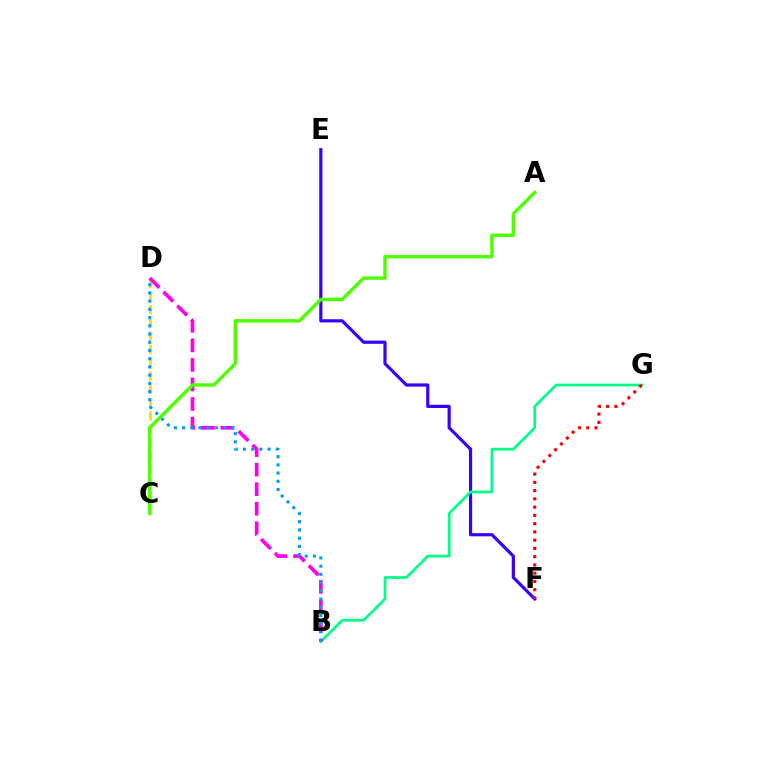{('C', 'D'): [{'color': '#ffd500', 'line_style': 'dashed', 'thickness': 1.8}], ('E', 'F'): [{'color': '#3700ff', 'line_style': 'solid', 'thickness': 2.29}], ('B', 'G'): [{'color': '#00ff86', 'line_style': 'solid', 'thickness': 1.99}], ('B', 'D'): [{'color': '#ff00ed', 'line_style': 'dashed', 'thickness': 2.66}, {'color': '#009eff', 'line_style': 'dotted', 'thickness': 2.23}], ('F', 'G'): [{'color': '#ff0000', 'line_style': 'dotted', 'thickness': 2.24}], ('A', 'C'): [{'color': '#4fff00', 'line_style': 'solid', 'thickness': 2.48}]}